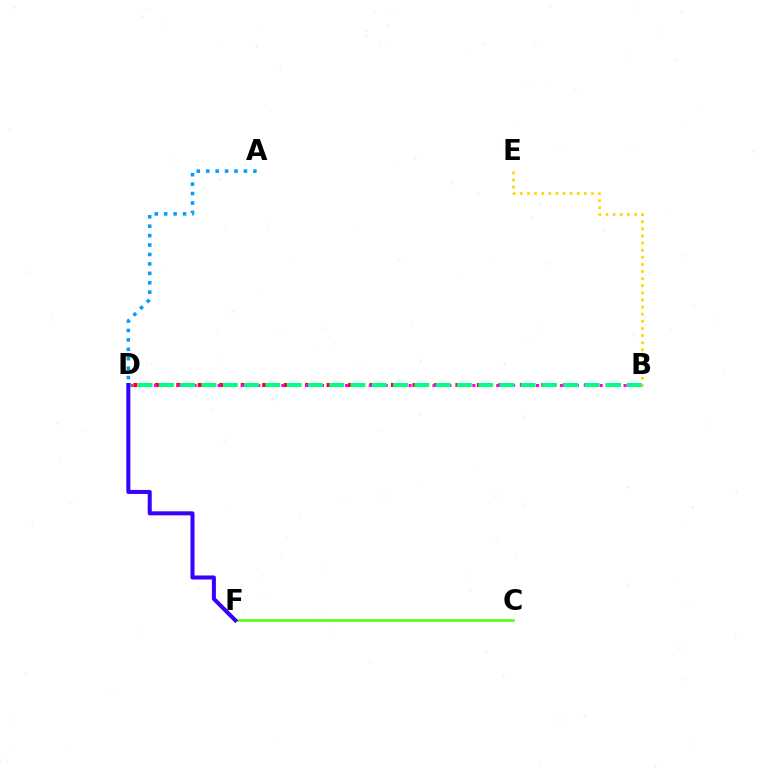{('B', 'D'): [{'color': '#ff0000', 'line_style': 'dotted', 'thickness': 2.92}, {'color': '#ff00ed', 'line_style': 'dotted', 'thickness': 2.16}, {'color': '#00ff86', 'line_style': 'dashed', 'thickness': 2.89}], ('C', 'F'): [{'color': '#4fff00', 'line_style': 'solid', 'thickness': 1.81}], ('A', 'D'): [{'color': '#009eff', 'line_style': 'dotted', 'thickness': 2.56}], ('B', 'E'): [{'color': '#ffd500', 'line_style': 'dotted', 'thickness': 1.93}], ('D', 'F'): [{'color': '#3700ff', 'line_style': 'solid', 'thickness': 2.9}]}